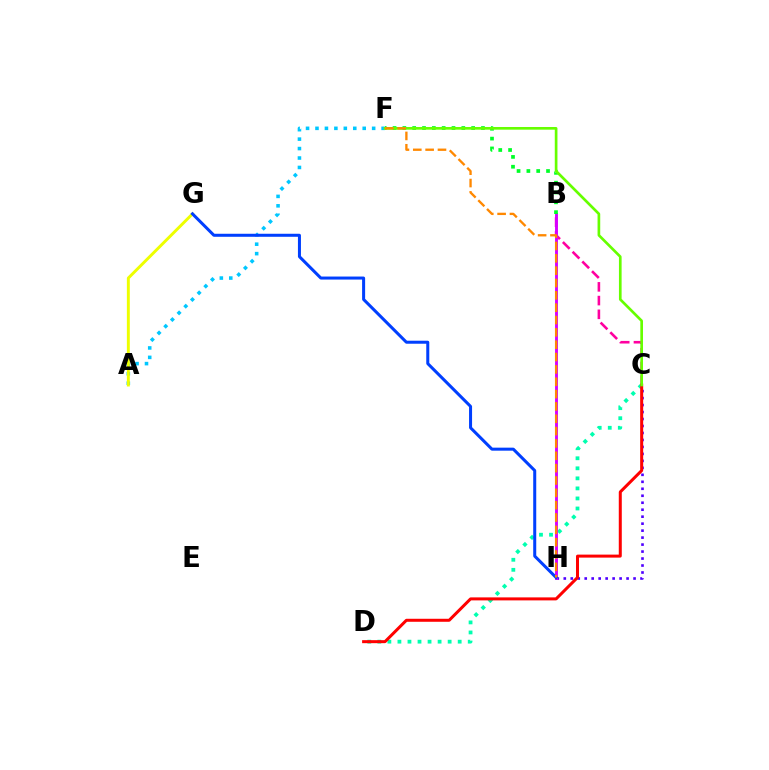{('C', 'H'): [{'color': '#4f00ff', 'line_style': 'dotted', 'thickness': 1.9}], ('C', 'D'): [{'color': '#00ffaf', 'line_style': 'dotted', 'thickness': 2.73}, {'color': '#ff0000', 'line_style': 'solid', 'thickness': 2.16}], ('B', 'C'): [{'color': '#ff00a0', 'line_style': 'dashed', 'thickness': 1.87}], ('A', 'F'): [{'color': '#00c7ff', 'line_style': 'dotted', 'thickness': 2.57}], ('A', 'G'): [{'color': '#eeff00', 'line_style': 'solid', 'thickness': 2.11}], ('B', 'H'): [{'color': '#d600ff', 'line_style': 'solid', 'thickness': 2.08}], ('G', 'H'): [{'color': '#003fff', 'line_style': 'solid', 'thickness': 2.18}], ('B', 'F'): [{'color': '#00ff27', 'line_style': 'dotted', 'thickness': 2.67}], ('C', 'F'): [{'color': '#66ff00', 'line_style': 'solid', 'thickness': 1.92}], ('F', 'H'): [{'color': '#ff8800', 'line_style': 'dashed', 'thickness': 1.68}]}